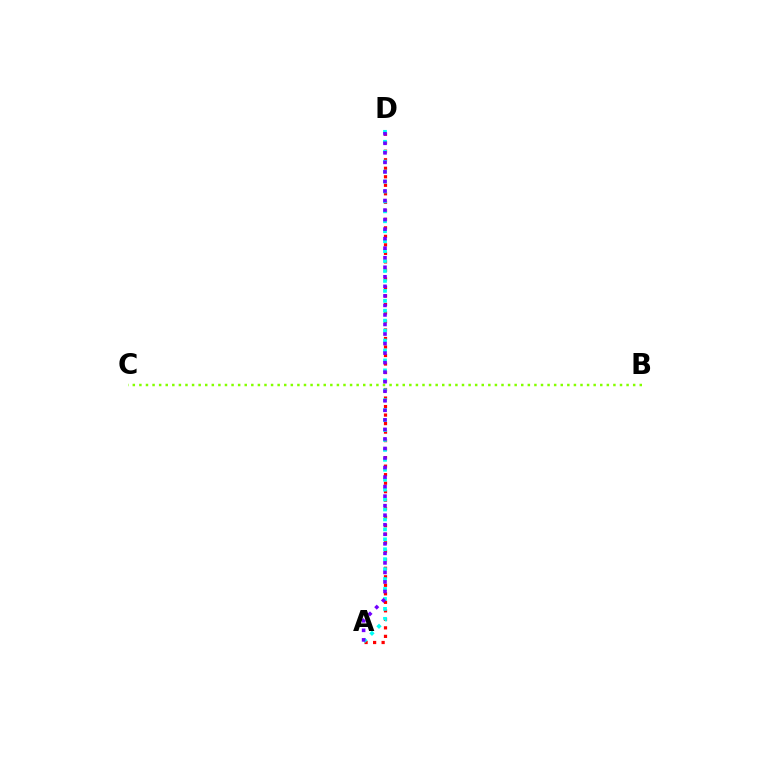{('A', 'D'): [{'color': '#ff0000', 'line_style': 'dotted', 'thickness': 2.31}, {'color': '#00fff6', 'line_style': 'dotted', 'thickness': 2.7}, {'color': '#7200ff', 'line_style': 'dotted', 'thickness': 2.59}], ('B', 'C'): [{'color': '#84ff00', 'line_style': 'dotted', 'thickness': 1.79}]}